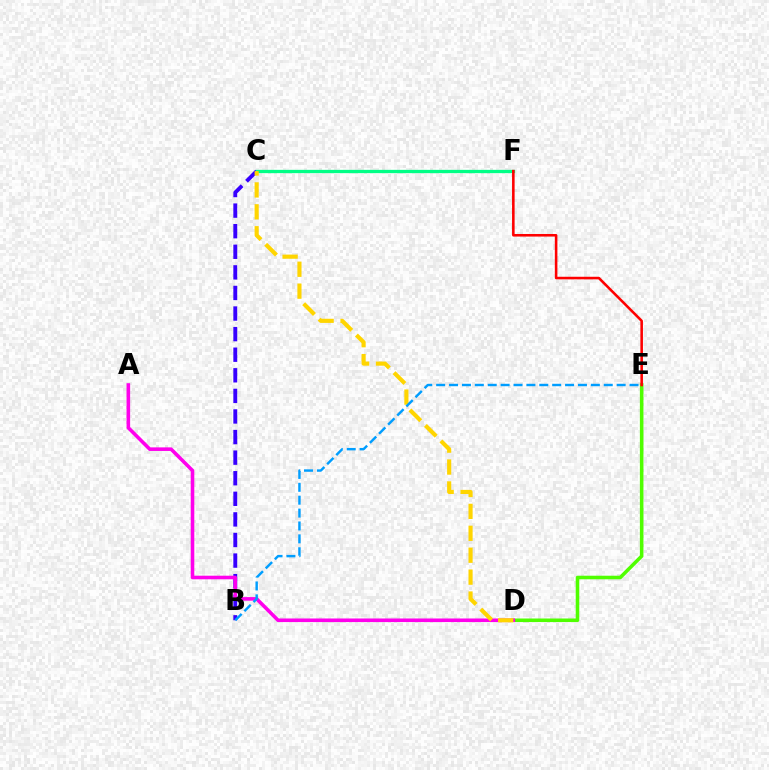{('D', 'E'): [{'color': '#4fff00', 'line_style': 'solid', 'thickness': 2.57}], ('B', 'C'): [{'color': '#3700ff', 'line_style': 'dashed', 'thickness': 2.8}], ('A', 'D'): [{'color': '#ff00ed', 'line_style': 'solid', 'thickness': 2.58}], ('C', 'F'): [{'color': '#00ff86', 'line_style': 'solid', 'thickness': 2.38}], ('C', 'D'): [{'color': '#ffd500', 'line_style': 'dashed', 'thickness': 2.98}], ('B', 'E'): [{'color': '#009eff', 'line_style': 'dashed', 'thickness': 1.75}], ('E', 'F'): [{'color': '#ff0000', 'line_style': 'solid', 'thickness': 1.85}]}